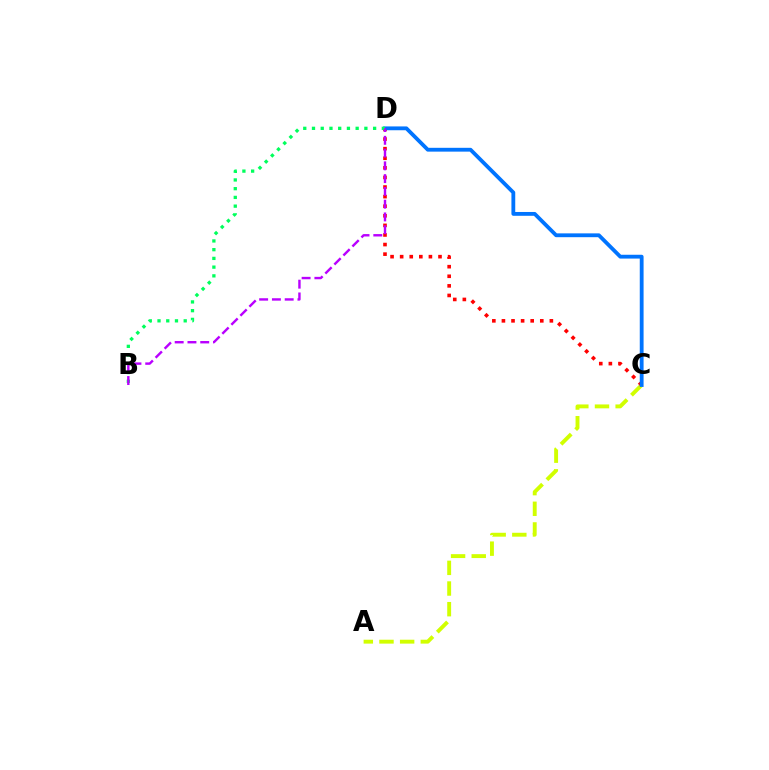{('A', 'C'): [{'color': '#d1ff00', 'line_style': 'dashed', 'thickness': 2.81}], ('C', 'D'): [{'color': '#ff0000', 'line_style': 'dotted', 'thickness': 2.61}, {'color': '#0074ff', 'line_style': 'solid', 'thickness': 2.75}], ('B', 'D'): [{'color': '#00ff5c', 'line_style': 'dotted', 'thickness': 2.37}, {'color': '#b900ff', 'line_style': 'dashed', 'thickness': 1.74}]}